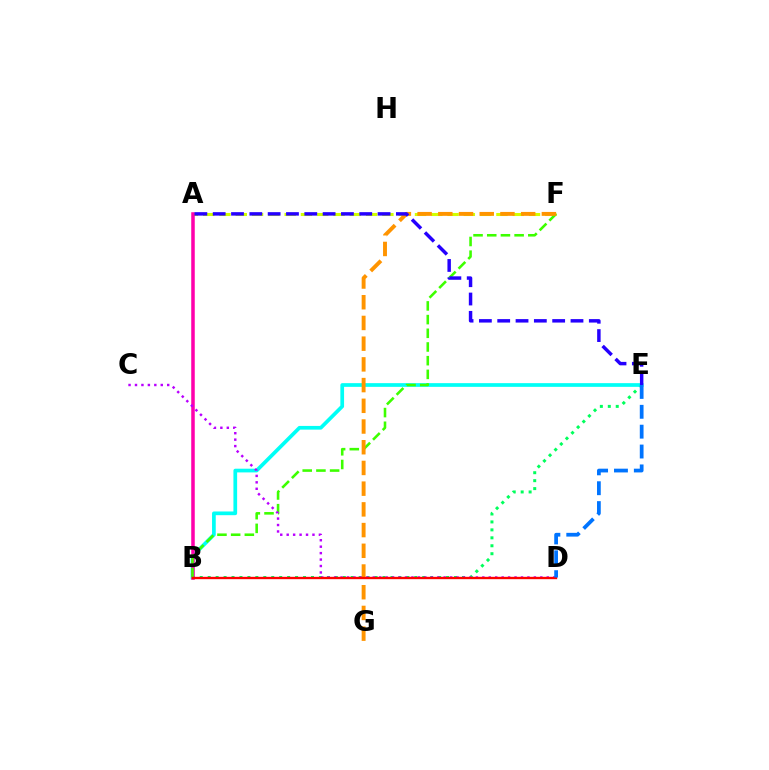{('B', 'E'): [{'color': '#00ff5c', 'line_style': 'dotted', 'thickness': 2.16}, {'color': '#00fff6', 'line_style': 'solid', 'thickness': 2.67}], ('A', 'F'): [{'color': '#d1ff00', 'line_style': 'dashed', 'thickness': 2.21}], ('A', 'B'): [{'color': '#ff00ac', 'line_style': 'solid', 'thickness': 2.54}], ('B', 'F'): [{'color': '#3dff00', 'line_style': 'dashed', 'thickness': 1.86}], ('C', 'D'): [{'color': '#b900ff', 'line_style': 'dotted', 'thickness': 1.75}], ('F', 'G'): [{'color': '#ff9400', 'line_style': 'dashed', 'thickness': 2.81}], ('B', 'D'): [{'color': '#ff0000', 'line_style': 'solid', 'thickness': 1.69}], ('D', 'E'): [{'color': '#0074ff', 'line_style': 'dashed', 'thickness': 2.7}], ('A', 'E'): [{'color': '#2500ff', 'line_style': 'dashed', 'thickness': 2.49}]}